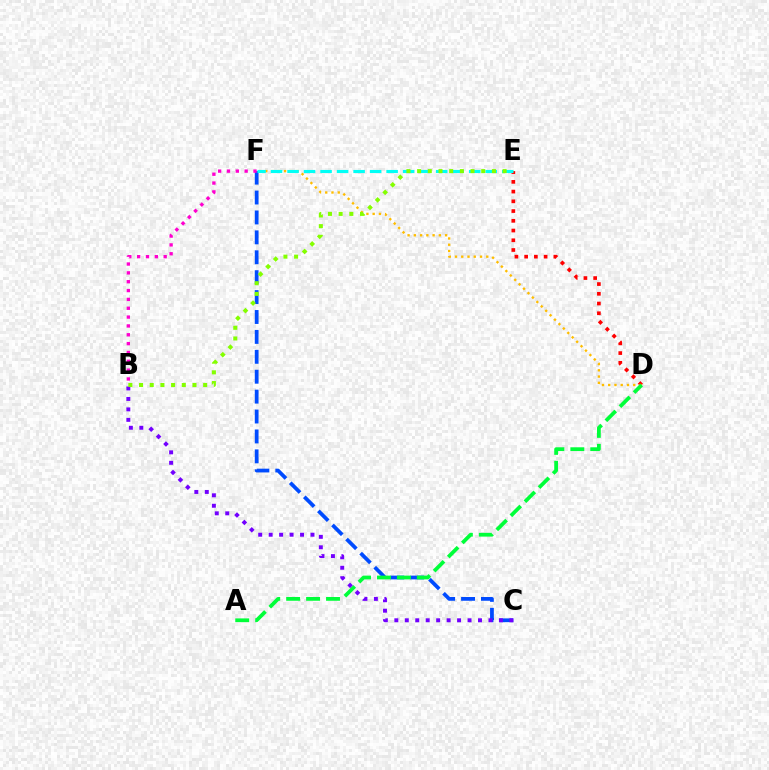{('C', 'F'): [{'color': '#004bff', 'line_style': 'dashed', 'thickness': 2.7}], ('D', 'E'): [{'color': '#ff0000', 'line_style': 'dotted', 'thickness': 2.65}], ('B', 'C'): [{'color': '#7200ff', 'line_style': 'dotted', 'thickness': 2.84}], ('D', 'F'): [{'color': '#ffbd00', 'line_style': 'dotted', 'thickness': 1.7}], ('B', 'F'): [{'color': '#ff00cf', 'line_style': 'dotted', 'thickness': 2.4}], ('A', 'D'): [{'color': '#00ff39', 'line_style': 'dashed', 'thickness': 2.71}], ('E', 'F'): [{'color': '#00fff6', 'line_style': 'dashed', 'thickness': 2.24}], ('B', 'E'): [{'color': '#84ff00', 'line_style': 'dotted', 'thickness': 2.9}]}